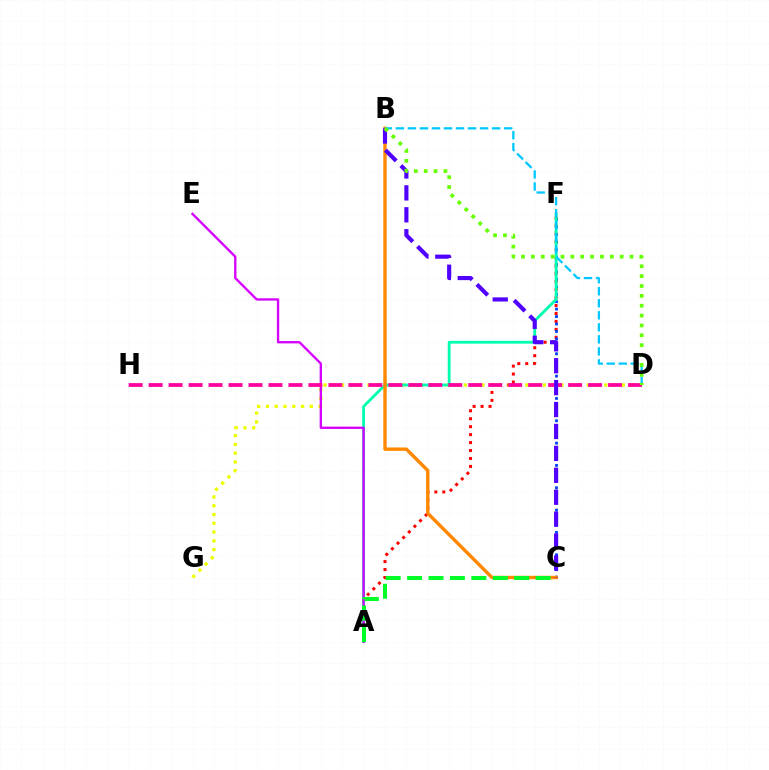{('A', 'F'): [{'color': '#ff0000', 'line_style': 'dotted', 'thickness': 2.16}, {'color': '#00ffaf', 'line_style': 'solid', 'thickness': 2.04}], ('D', 'G'): [{'color': '#eeff00', 'line_style': 'dotted', 'thickness': 2.38}], ('C', 'F'): [{'color': '#003fff', 'line_style': 'dotted', 'thickness': 2.02}], ('A', 'E'): [{'color': '#d600ff', 'line_style': 'solid', 'thickness': 1.69}], ('B', 'C'): [{'color': '#ff8800', 'line_style': 'solid', 'thickness': 2.45}, {'color': '#4f00ff', 'line_style': 'dashed', 'thickness': 2.98}], ('D', 'H'): [{'color': '#ff00a0', 'line_style': 'dashed', 'thickness': 2.71}], ('A', 'C'): [{'color': '#00ff27', 'line_style': 'dashed', 'thickness': 2.91}], ('B', 'D'): [{'color': '#00c7ff', 'line_style': 'dashed', 'thickness': 1.63}, {'color': '#66ff00', 'line_style': 'dotted', 'thickness': 2.68}]}